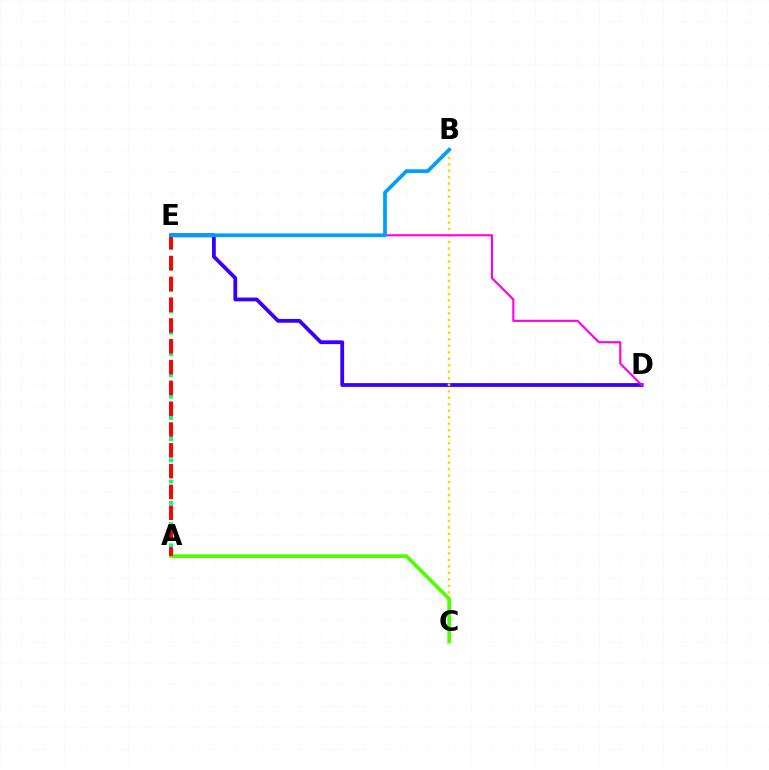{('D', 'E'): [{'color': '#3700ff', 'line_style': 'solid', 'thickness': 2.73}, {'color': '#ff00ed', 'line_style': 'solid', 'thickness': 1.54}], ('B', 'C'): [{'color': '#ffd500', 'line_style': 'dotted', 'thickness': 1.76}], ('A', 'C'): [{'color': '#4fff00', 'line_style': 'solid', 'thickness': 2.65}], ('A', 'E'): [{'color': '#00ff86', 'line_style': 'dotted', 'thickness': 2.89}, {'color': '#ff0000', 'line_style': 'dashed', 'thickness': 2.83}], ('B', 'E'): [{'color': '#009eff', 'line_style': 'solid', 'thickness': 2.67}]}